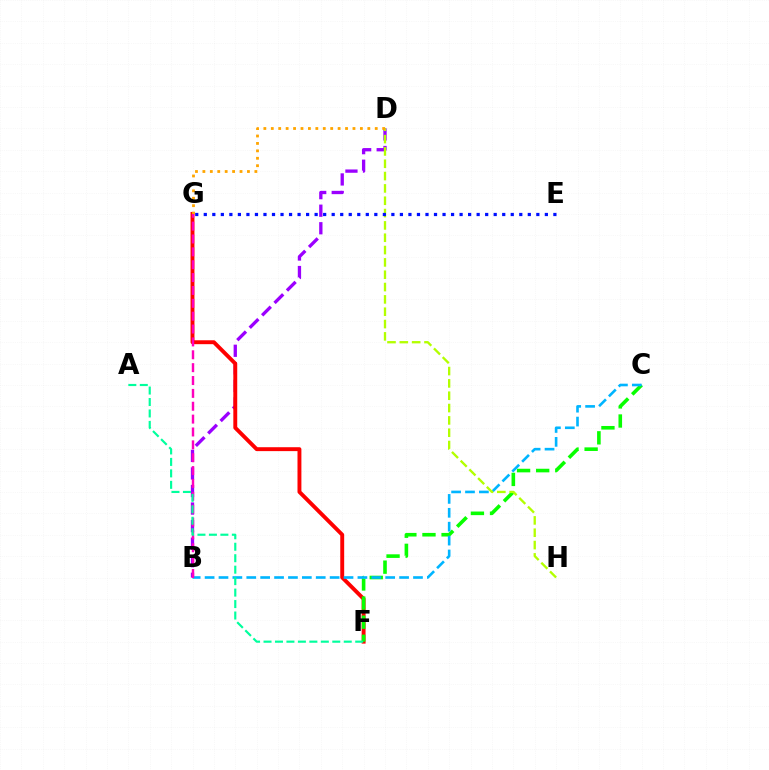{('B', 'D'): [{'color': '#9b00ff', 'line_style': 'dashed', 'thickness': 2.38}], ('F', 'G'): [{'color': '#ff0000', 'line_style': 'solid', 'thickness': 2.81}], ('C', 'F'): [{'color': '#08ff00', 'line_style': 'dashed', 'thickness': 2.59}], ('B', 'C'): [{'color': '#00b5ff', 'line_style': 'dashed', 'thickness': 1.89}], ('D', 'H'): [{'color': '#b3ff00', 'line_style': 'dashed', 'thickness': 1.68}], ('D', 'G'): [{'color': '#ffa500', 'line_style': 'dotted', 'thickness': 2.02}], ('B', 'G'): [{'color': '#ff00bd', 'line_style': 'dashed', 'thickness': 1.75}], ('A', 'F'): [{'color': '#00ff9d', 'line_style': 'dashed', 'thickness': 1.56}], ('E', 'G'): [{'color': '#0010ff', 'line_style': 'dotted', 'thickness': 2.32}]}